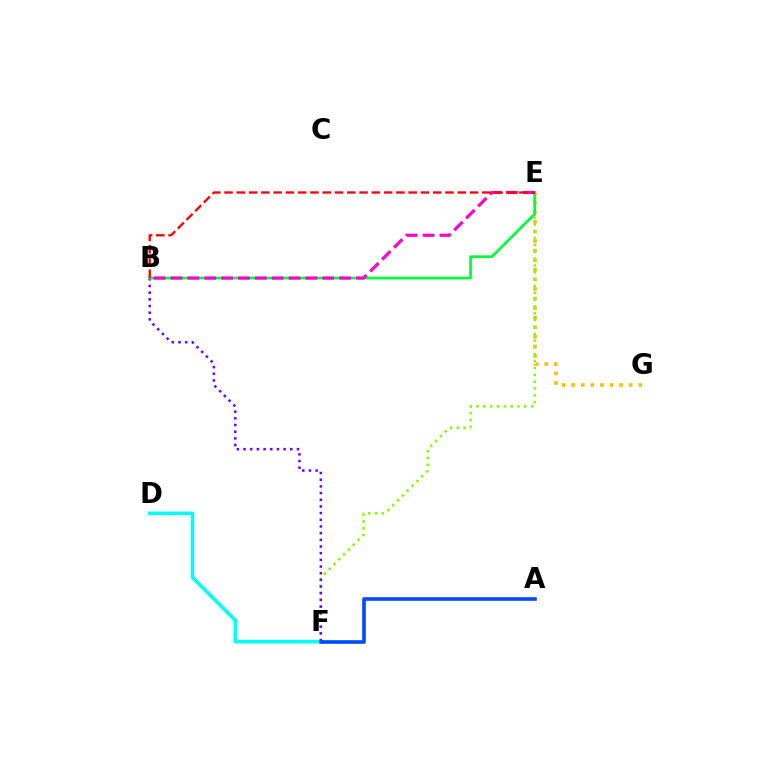{('E', 'G'): [{'color': '#ffbd00', 'line_style': 'dotted', 'thickness': 2.6}], ('E', 'F'): [{'color': '#84ff00', 'line_style': 'dotted', 'thickness': 1.86}], ('D', 'F'): [{'color': '#00fff6', 'line_style': 'solid', 'thickness': 2.57}], ('B', 'F'): [{'color': '#7200ff', 'line_style': 'dotted', 'thickness': 1.81}], ('B', 'E'): [{'color': '#00ff39', 'line_style': 'solid', 'thickness': 1.94}, {'color': '#ff00cf', 'line_style': 'dashed', 'thickness': 2.29}, {'color': '#ff0000', 'line_style': 'dashed', 'thickness': 1.67}], ('A', 'F'): [{'color': '#004bff', 'line_style': 'solid', 'thickness': 2.6}]}